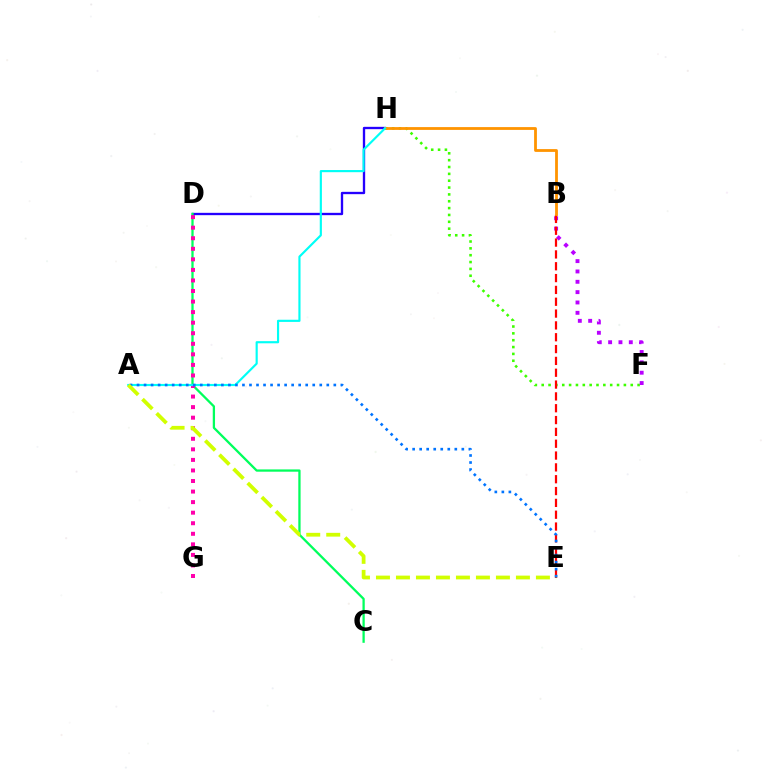{('D', 'H'): [{'color': '#2500ff', 'line_style': 'solid', 'thickness': 1.68}], ('C', 'D'): [{'color': '#00ff5c', 'line_style': 'solid', 'thickness': 1.64}], ('D', 'G'): [{'color': '#ff00ac', 'line_style': 'dotted', 'thickness': 2.87}], ('F', 'H'): [{'color': '#3dff00', 'line_style': 'dotted', 'thickness': 1.86}], ('B', 'F'): [{'color': '#b900ff', 'line_style': 'dotted', 'thickness': 2.81}], ('B', 'E'): [{'color': '#ff0000', 'line_style': 'dashed', 'thickness': 1.61}], ('B', 'H'): [{'color': '#ff9400', 'line_style': 'solid', 'thickness': 2.01}], ('A', 'H'): [{'color': '#00fff6', 'line_style': 'solid', 'thickness': 1.55}], ('A', 'E'): [{'color': '#0074ff', 'line_style': 'dotted', 'thickness': 1.91}, {'color': '#d1ff00', 'line_style': 'dashed', 'thickness': 2.72}]}